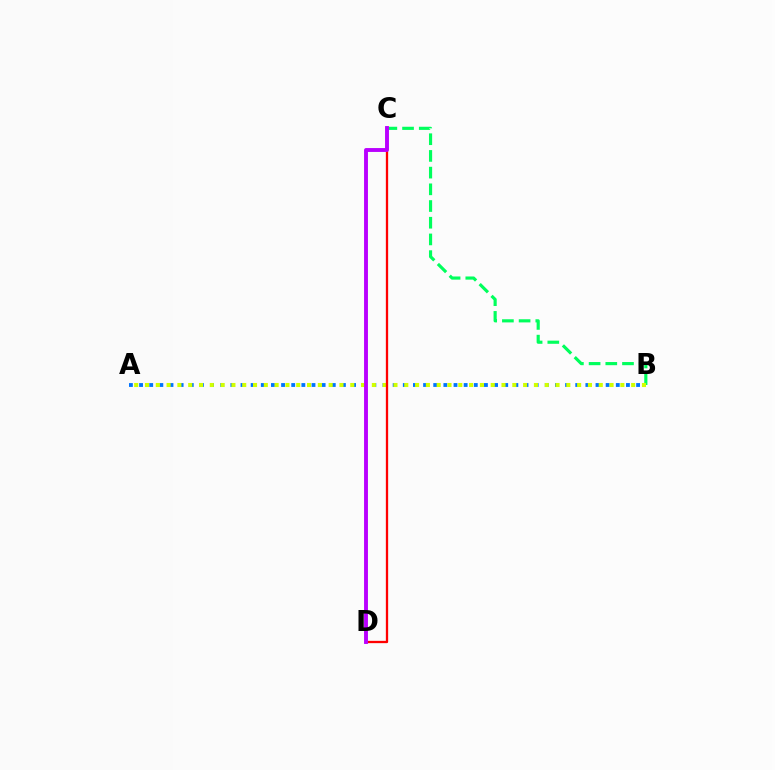{('A', 'B'): [{'color': '#0074ff', 'line_style': 'dotted', 'thickness': 2.76}, {'color': '#d1ff00', 'line_style': 'dotted', 'thickness': 2.94}], ('B', 'C'): [{'color': '#00ff5c', 'line_style': 'dashed', 'thickness': 2.27}], ('C', 'D'): [{'color': '#ff0000', 'line_style': 'solid', 'thickness': 1.65}, {'color': '#b900ff', 'line_style': 'solid', 'thickness': 2.8}]}